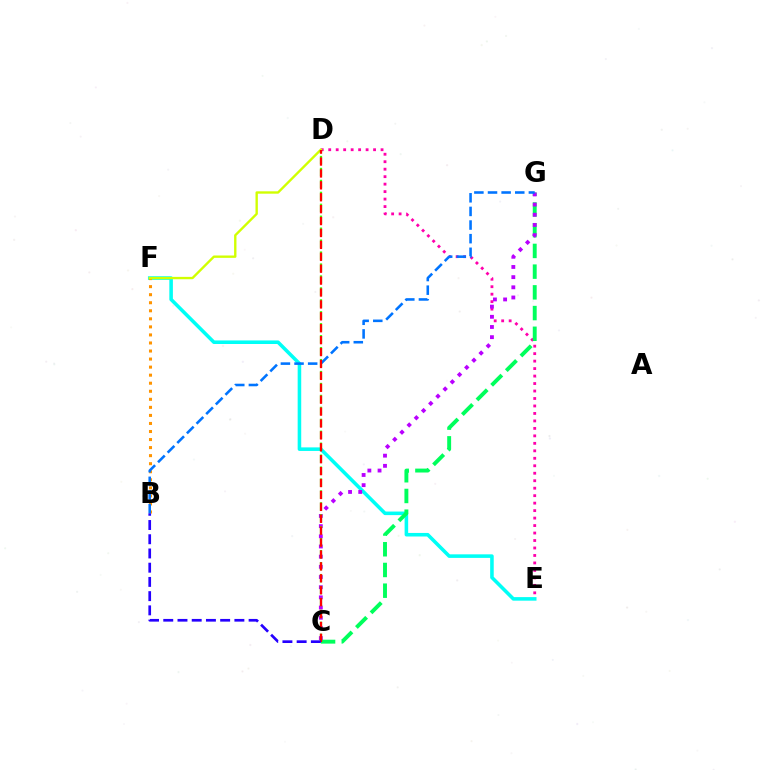{('E', 'F'): [{'color': '#00fff6', 'line_style': 'solid', 'thickness': 2.56}], ('D', 'E'): [{'color': '#ff00ac', 'line_style': 'dotted', 'thickness': 2.03}], ('B', 'F'): [{'color': '#ff9400', 'line_style': 'dotted', 'thickness': 2.19}], ('D', 'F'): [{'color': '#d1ff00', 'line_style': 'solid', 'thickness': 1.7}], ('C', 'G'): [{'color': '#00ff5c', 'line_style': 'dashed', 'thickness': 2.81}, {'color': '#b900ff', 'line_style': 'dotted', 'thickness': 2.76}], ('C', 'D'): [{'color': '#3dff00', 'line_style': 'dashed', 'thickness': 1.62}, {'color': '#ff0000', 'line_style': 'dashed', 'thickness': 1.62}], ('B', 'G'): [{'color': '#0074ff', 'line_style': 'dashed', 'thickness': 1.85}], ('B', 'C'): [{'color': '#2500ff', 'line_style': 'dashed', 'thickness': 1.93}]}